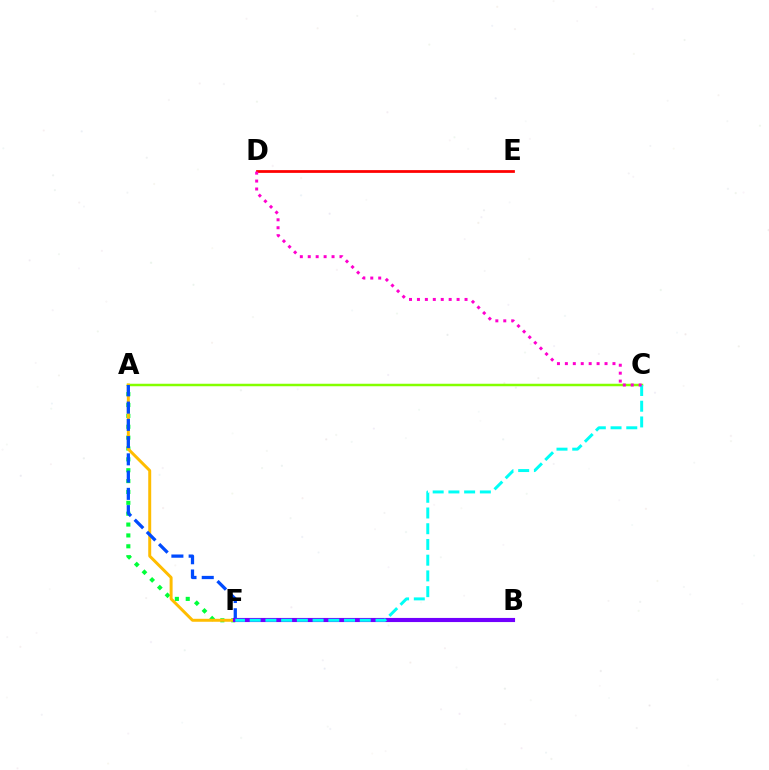{('D', 'E'): [{'color': '#ff0000', 'line_style': 'solid', 'thickness': 1.98}], ('A', 'F'): [{'color': '#00ff39', 'line_style': 'dotted', 'thickness': 2.95}, {'color': '#ffbd00', 'line_style': 'solid', 'thickness': 2.13}, {'color': '#004bff', 'line_style': 'dashed', 'thickness': 2.34}], ('A', 'C'): [{'color': '#84ff00', 'line_style': 'solid', 'thickness': 1.8}], ('B', 'F'): [{'color': '#7200ff', 'line_style': 'solid', 'thickness': 2.97}], ('C', 'F'): [{'color': '#00fff6', 'line_style': 'dashed', 'thickness': 2.14}], ('C', 'D'): [{'color': '#ff00cf', 'line_style': 'dotted', 'thickness': 2.16}]}